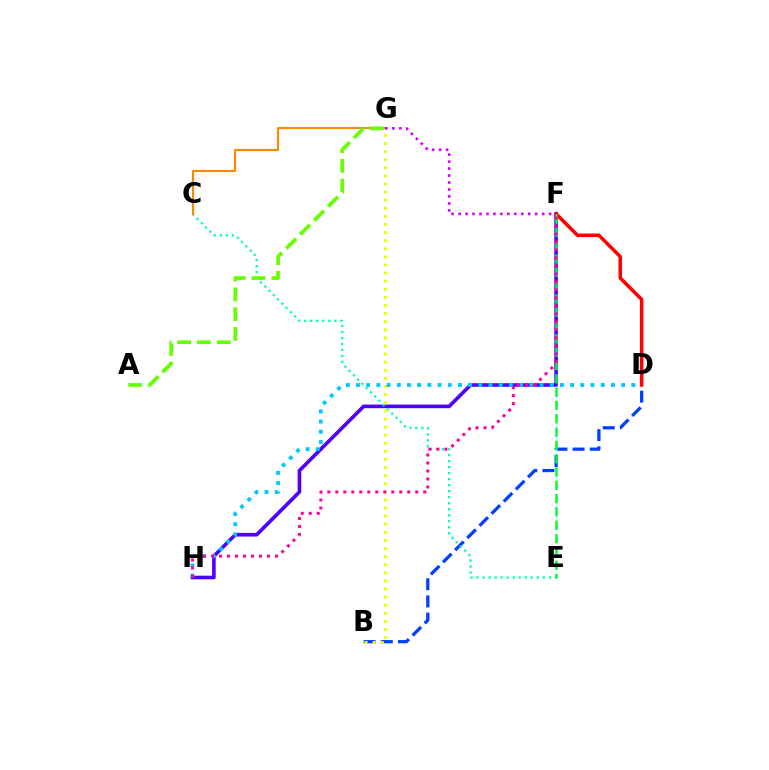{('F', 'H'): [{'color': '#4f00ff', 'line_style': 'solid', 'thickness': 2.61}, {'color': '#ff00a0', 'line_style': 'dotted', 'thickness': 2.17}], ('B', 'D'): [{'color': '#003fff', 'line_style': 'dashed', 'thickness': 2.33}], ('D', 'F'): [{'color': '#ff0000', 'line_style': 'solid', 'thickness': 2.55}], ('C', 'E'): [{'color': '#00ffaf', 'line_style': 'dotted', 'thickness': 1.63}], ('E', 'F'): [{'color': '#00ff27', 'line_style': 'dashed', 'thickness': 1.81}], ('B', 'G'): [{'color': '#eeff00', 'line_style': 'dotted', 'thickness': 2.2}], ('C', 'G'): [{'color': '#ff8800', 'line_style': 'solid', 'thickness': 1.52}], ('A', 'G'): [{'color': '#66ff00', 'line_style': 'dashed', 'thickness': 2.69}], ('D', 'H'): [{'color': '#00c7ff', 'line_style': 'dotted', 'thickness': 2.77}], ('F', 'G'): [{'color': '#d600ff', 'line_style': 'dotted', 'thickness': 1.89}]}